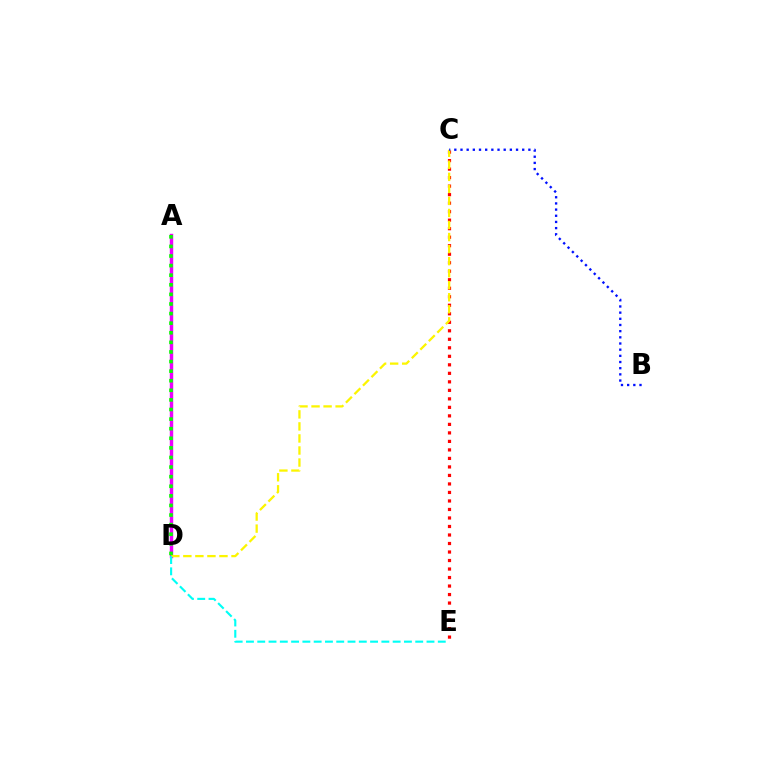{('A', 'D'): [{'color': '#ee00ff', 'line_style': 'solid', 'thickness': 2.46}, {'color': '#08ff00', 'line_style': 'dotted', 'thickness': 2.61}], ('C', 'E'): [{'color': '#ff0000', 'line_style': 'dotted', 'thickness': 2.31}], ('C', 'D'): [{'color': '#fcf500', 'line_style': 'dashed', 'thickness': 1.64}], ('B', 'C'): [{'color': '#0010ff', 'line_style': 'dotted', 'thickness': 1.68}], ('D', 'E'): [{'color': '#00fff6', 'line_style': 'dashed', 'thickness': 1.53}]}